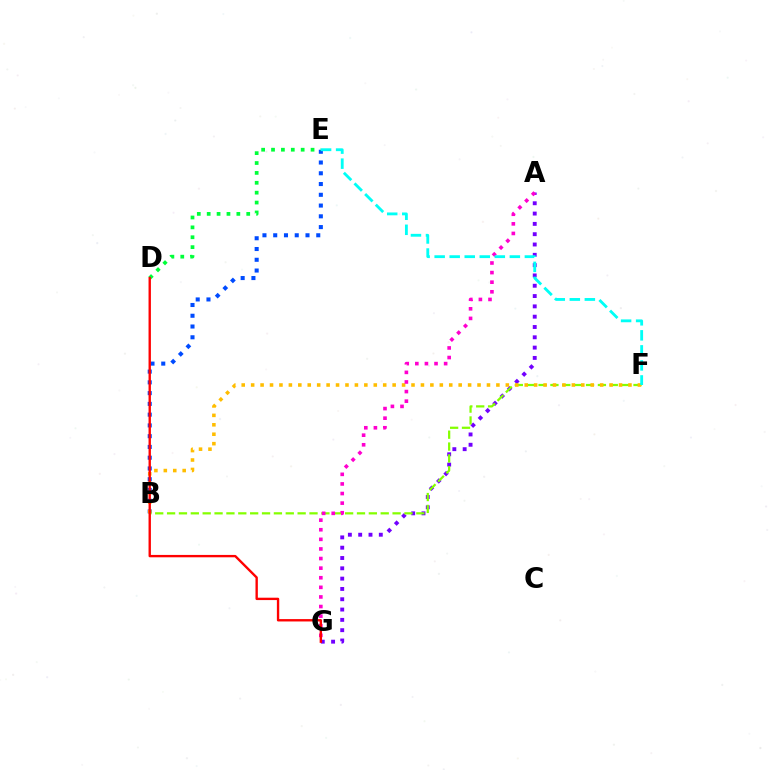{('B', 'E'): [{'color': '#004bff', 'line_style': 'dotted', 'thickness': 2.92}], ('D', 'E'): [{'color': '#00ff39', 'line_style': 'dotted', 'thickness': 2.69}], ('A', 'G'): [{'color': '#7200ff', 'line_style': 'dotted', 'thickness': 2.8}, {'color': '#ff00cf', 'line_style': 'dotted', 'thickness': 2.61}], ('B', 'F'): [{'color': '#84ff00', 'line_style': 'dashed', 'thickness': 1.61}, {'color': '#ffbd00', 'line_style': 'dotted', 'thickness': 2.56}], ('D', 'G'): [{'color': '#ff0000', 'line_style': 'solid', 'thickness': 1.71}], ('E', 'F'): [{'color': '#00fff6', 'line_style': 'dashed', 'thickness': 2.04}]}